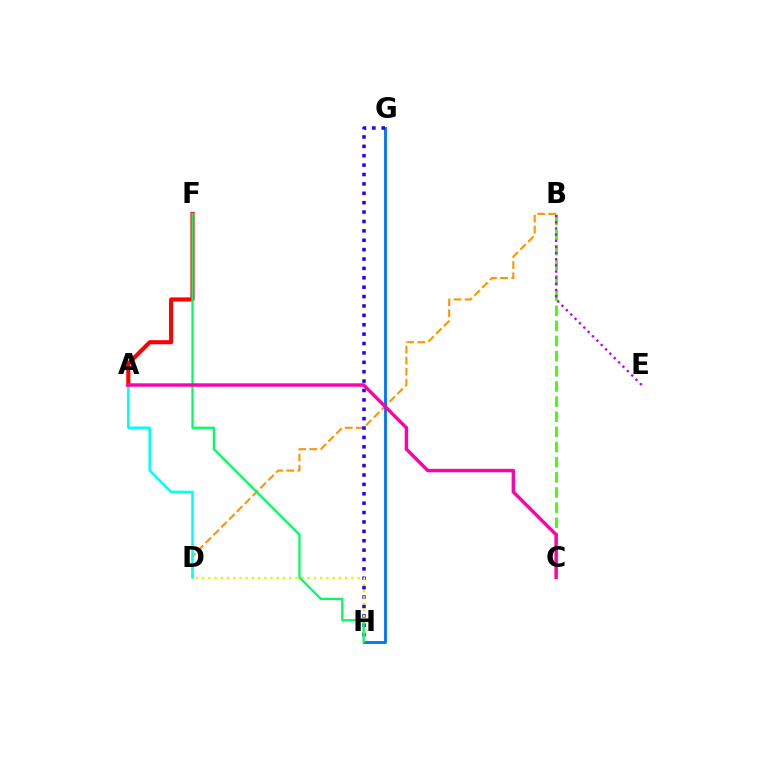{('B', 'D'): [{'color': '#ff9400', 'line_style': 'dashed', 'thickness': 1.51}], ('B', 'C'): [{'color': '#3dff00', 'line_style': 'dashed', 'thickness': 2.06}], ('G', 'H'): [{'color': '#0074ff', 'line_style': 'solid', 'thickness': 2.05}, {'color': '#2500ff', 'line_style': 'dotted', 'thickness': 2.55}], ('B', 'E'): [{'color': '#b900ff', 'line_style': 'dotted', 'thickness': 1.67}], ('A', 'F'): [{'color': '#ff0000', 'line_style': 'solid', 'thickness': 2.96}], ('D', 'H'): [{'color': '#d1ff00', 'line_style': 'dotted', 'thickness': 1.69}], ('A', 'D'): [{'color': '#00fff6', 'line_style': 'solid', 'thickness': 1.83}], ('F', 'H'): [{'color': '#00ff5c', 'line_style': 'solid', 'thickness': 1.64}], ('A', 'C'): [{'color': '#ff00ac', 'line_style': 'solid', 'thickness': 2.46}]}